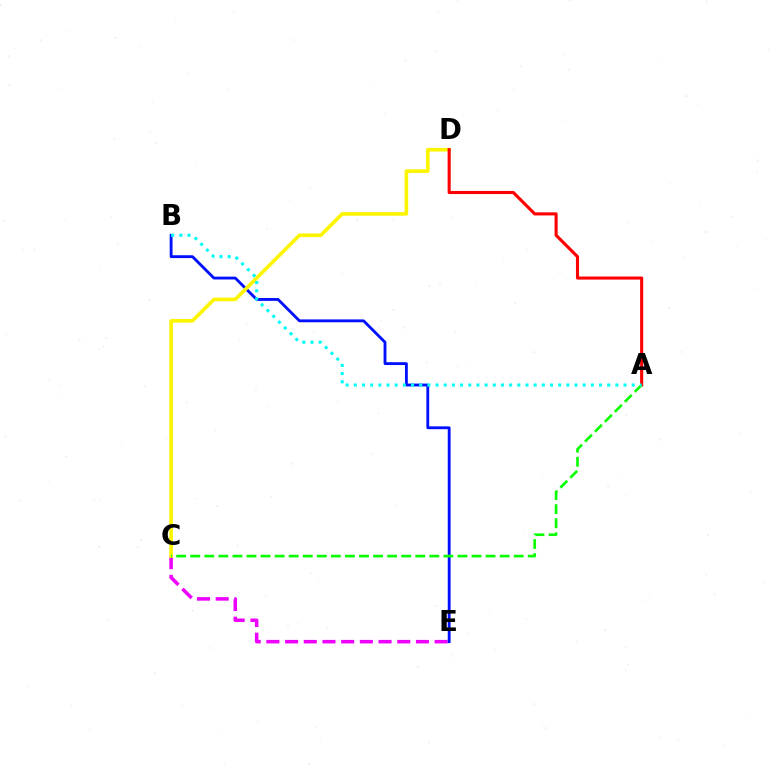{('C', 'E'): [{'color': '#ee00ff', 'line_style': 'dashed', 'thickness': 2.54}], ('B', 'E'): [{'color': '#0010ff', 'line_style': 'solid', 'thickness': 2.04}], ('C', 'D'): [{'color': '#fcf500', 'line_style': 'solid', 'thickness': 2.61}], ('A', 'D'): [{'color': '#ff0000', 'line_style': 'solid', 'thickness': 2.23}], ('A', 'C'): [{'color': '#08ff00', 'line_style': 'dashed', 'thickness': 1.91}], ('A', 'B'): [{'color': '#00fff6', 'line_style': 'dotted', 'thickness': 2.22}]}